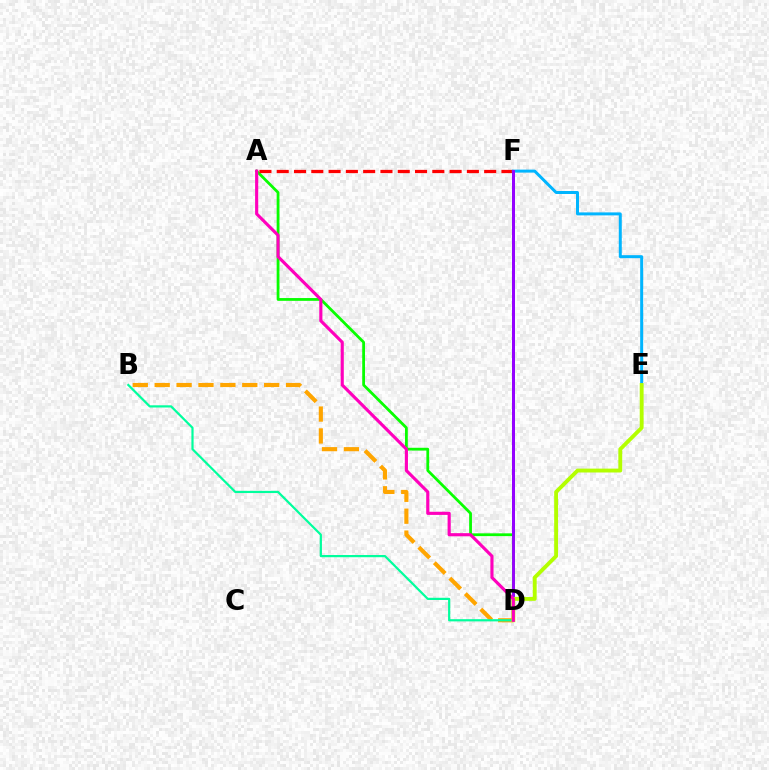{('D', 'F'): [{'color': '#0010ff', 'line_style': 'solid', 'thickness': 2.04}, {'color': '#9b00ff', 'line_style': 'solid', 'thickness': 2.06}], ('A', 'D'): [{'color': '#08ff00', 'line_style': 'solid', 'thickness': 2.0}, {'color': '#ff00bd', 'line_style': 'solid', 'thickness': 2.26}], ('A', 'F'): [{'color': '#ff0000', 'line_style': 'dashed', 'thickness': 2.35}], ('E', 'F'): [{'color': '#00b5ff', 'line_style': 'solid', 'thickness': 2.15}], ('B', 'D'): [{'color': '#ffa500', 'line_style': 'dashed', 'thickness': 2.97}, {'color': '#00ff9d', 'line_style': 'solid', 'thickness': 1.59}], ('D', 'E'): [{'color': '#b3ff00', 'line_style': 'solid', 'thickness': 2.79}]}